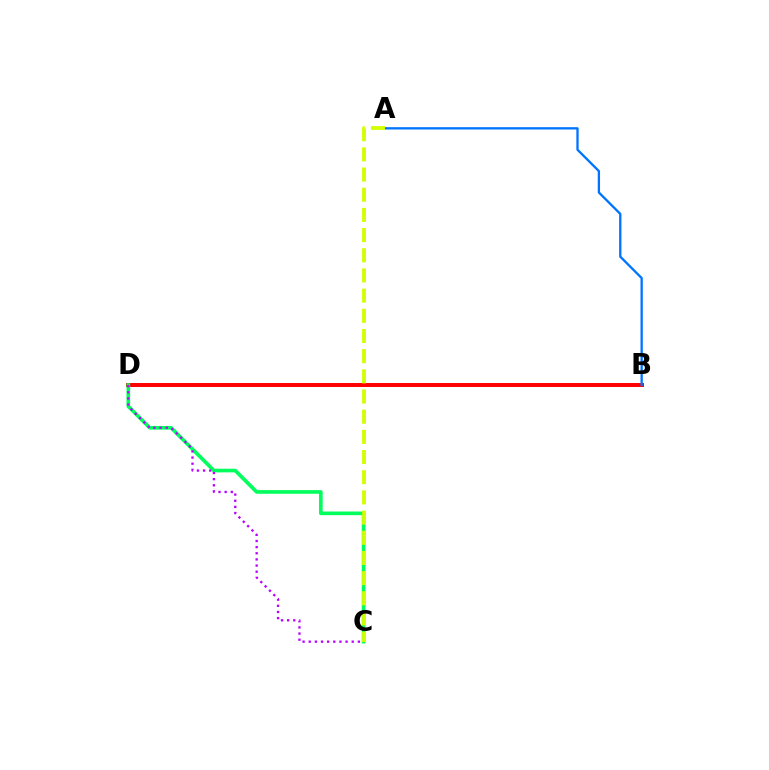{('B', 'D'): [{'color': '#ff0000', 'line_style': 'solid', 'thickness': 2.86}], ('C', 'D'): [{'color': '#00ff5c', 'line_style': 'solid', 'thickness': 2.63}, {'color': '#b900ff', 'line_style': 'dotted', 'thickness': 1.67}], ('A', 'B'): [{'color': '#0074ff', 'line_style': 'solid', 'thickness': 1.66}], ('A', 'C'): [{'color': '#d1ff00', 'line_style': 'dashed', 'thickness': 2.74}]}